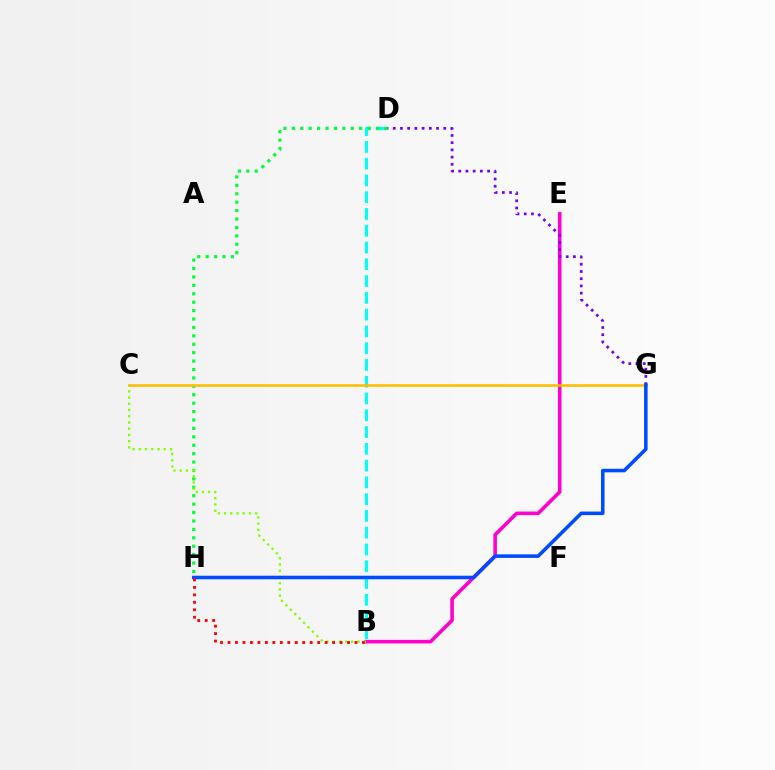{('B', 'E'): [{'color': '#ff00cf', 'line_style': 'solid', 'thickness': 2.58}], ('B', 'D'): [{'color': '#00fff6', 'line_style': 'dashed', 'thickness': 2.28}], ('D', 'H'): [{'color': '#00ff39', 'line_style': 'dotted', 'thickness': 2.29}], ('B', 'C'): [{'color': '#84ff00', 'line_style': 'dotted', 'thickness': 1.69}], ('C', 'G'): [{'color': '#ffbd00', 'line_style': 'solid', 'thickness': 1.87}], ('D', 'G'): [{'color': '#7200ff', 'line_style': 'dotted', 'thickness': 1.96}], ('G', 'H'): [{'color': '#004bff', 'line_style': 'solid', 'thickness': 2.56}], ('B', 'H'): [{'color': '#ff0000', 'line_style': 'dotted', 'thickness': 2.03}]}